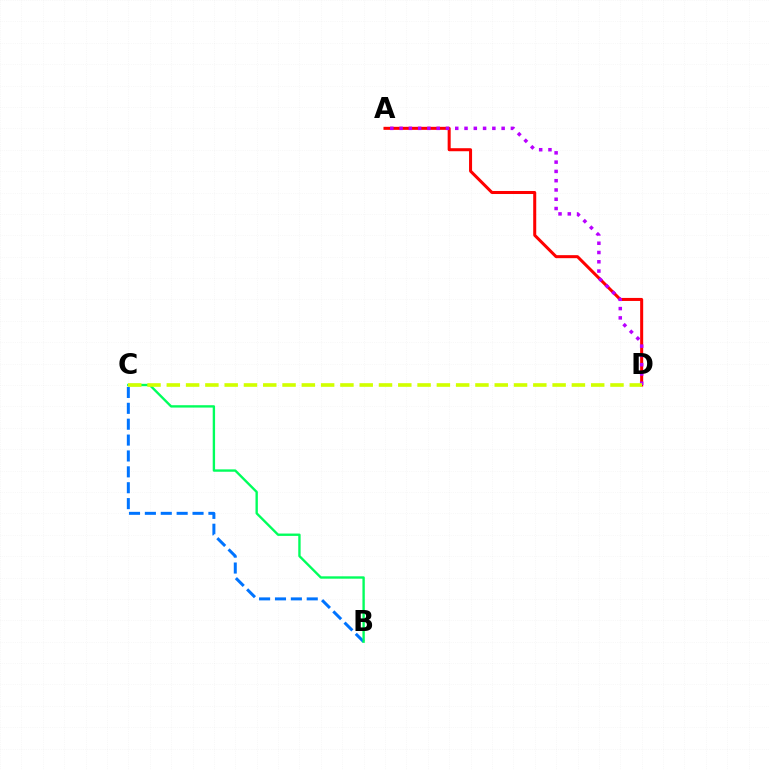{('A', 'D'): [{'color': '#ff0000', 'line_style': 'solid', 'thickness': 2.18}, {'color': '#b900ff', 'line_style': 'dotted', 'thickness': 2.52}], ('B', 'C'): [{'color': '#0074ff', 'line_style': 'dashed', 'thickness': 2.16}, {'color': '#00ff5c', 'line_style': 'solid', 'thickness': 1.7}], ('C', 'D'): [{'color': '#d1ff00', 'line_style': 'dashed', 'thickness': 2.62}]}